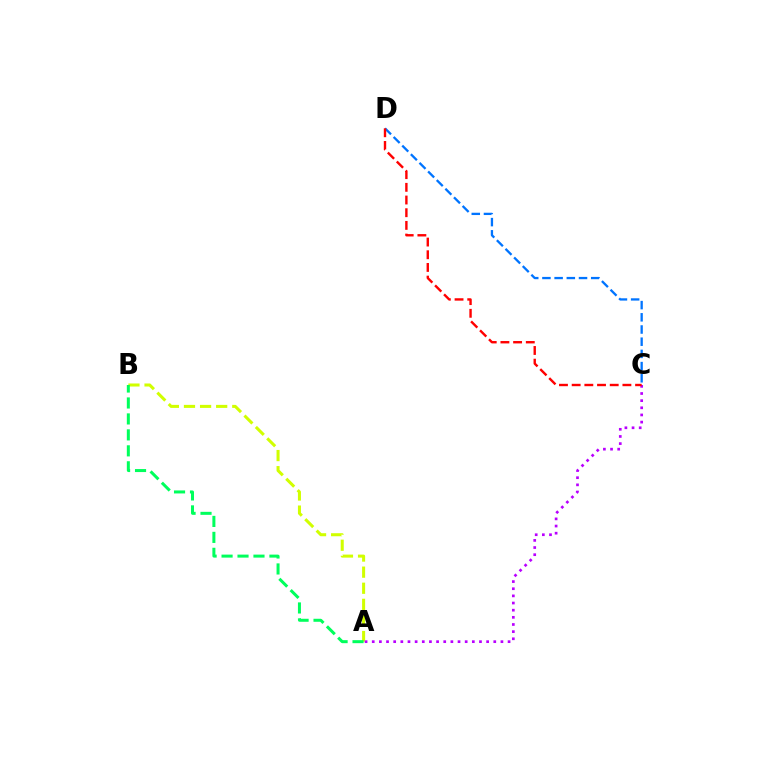{('A', 'B'): [{'color': '#d1ff00', 'line_style': 'dashed', 'thickness': 2.19}, {'color': '#00ff5c', 'line_style': 'dashed', 'thickness': 2.17}], ('C', 'D'): [{'color': '#0074ff', 'line_style': 'dashed', 'thickness': 1.66}, {'color': '#ff0000', 'line_style': 'dashed', 'thickness': 1.72}], ('A', 'C'): [{'color': '#b900ff', 'line_style': 'dotted', 'thickness': 1.94}]}